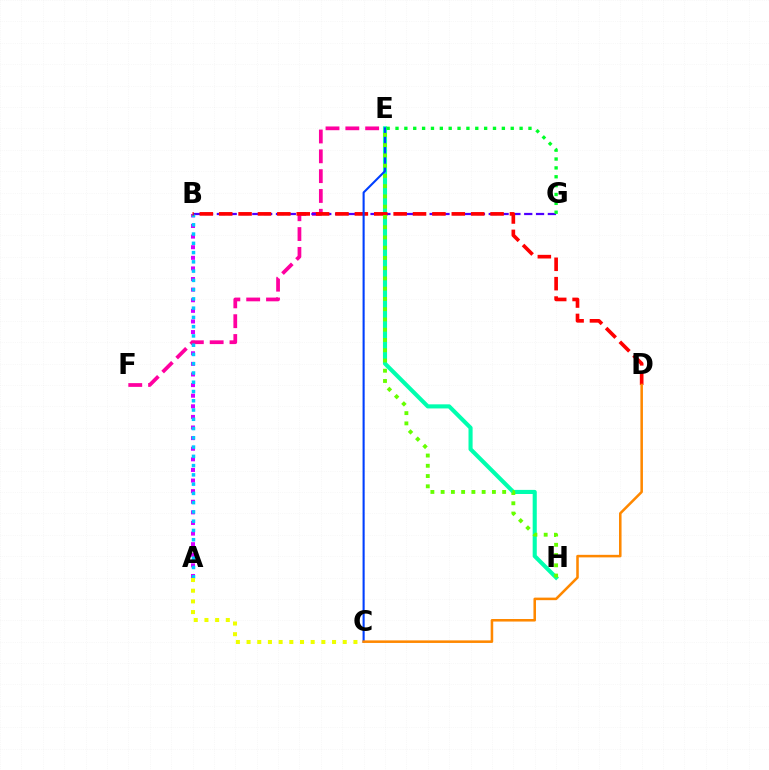{('A', 'B'): [{'color': '#d600ff', 'line_style': 'dotted', 'thickness': 2.88}, {'color': '#00c7ff', 'line_style': 'dotted', 'thickness': 2.52}], ('E', 'F'): [{'color': '#ff00a0', 'line_style': 'dashed', 'thickness': 2.69}], ('B', 'G'): [{'color': '#4f00ff', 'line_style': 'dashed', 'thickness': 1.61}], ('E', 'H'): [{'color': '#00ffaf', 'line_style': 'solid', 'thickness': 2.95}, {'color': '#66ff00', 'line_style': 'dotted', 'thickness': 2.79}], ('B', 'D'): [{'color': '#ff0000', 'line_style': 'dashed', 'thickness': 2.63}], ('C', 'E'): [{'color': '#003fff', 'line_style': 'solid', 'thickness': 1.51}], ('C', 'D'): [{'color': '#ff8800', 'line_style': 'solid', 'thickness': 1.83}], ('A', 'C'): [{'color': '#eeff00', 'line_style': 'dotted', 'thickness': 2.9}], ('E', 'G'): [{'color': '#00ff27', 'line_style': 'dotted', 'thickness': 2.41}]}